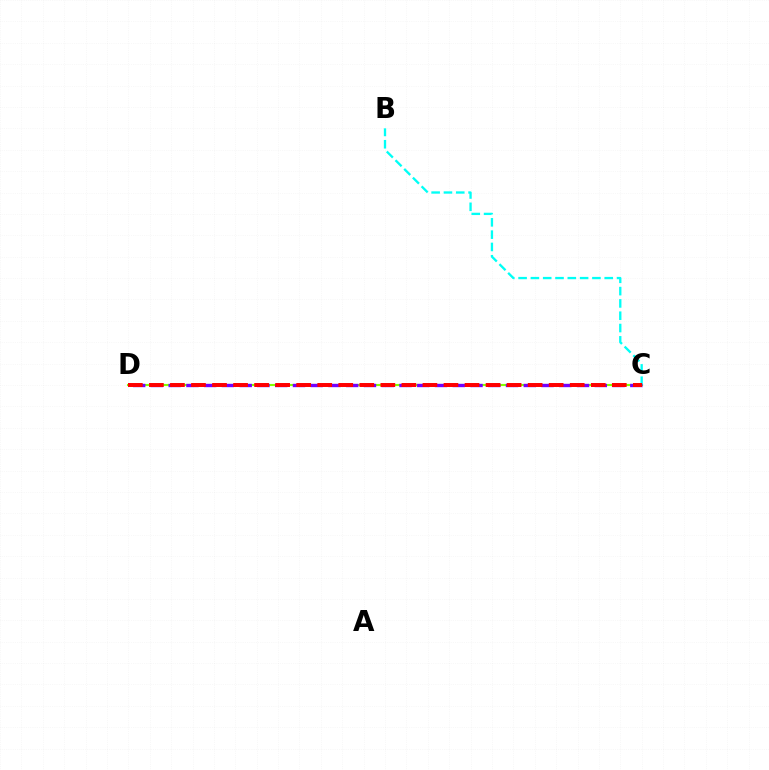{('C', 'D'): [{'color': '#84ff00', 'line_style': 'solid', 'thickness': 1.53}, {'color': '#7200ff', 'line_style': 'dashed', 'thickness': 2.41}, {'color': '#ff0000', 'line_style': 'dashed', 'thickness': 2.86}], ('B', 'C'): [{'color': '#00fff6', 'line_style': 'dashed', 'thickness': 1.67}]}